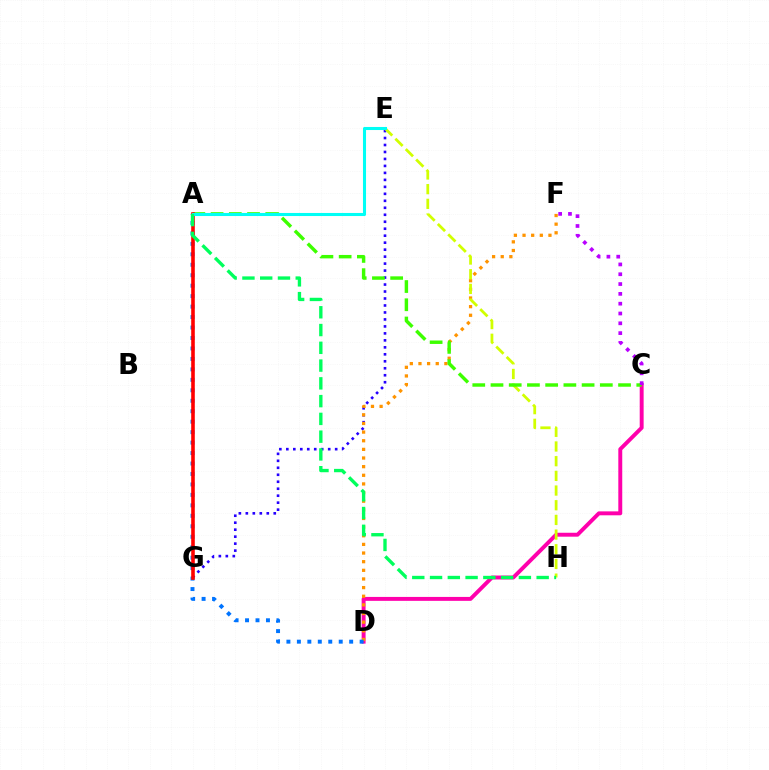{('C', 'D'): [{'color': '#ff00ac', 'line_style': 'solid', 'thickness': 2.83}], ('E', 'G'): [{'color': '#2500ff', 'line_style': 'dotted', 'thickness': 1.9}], ('D', 'F'): [{'color': '#ff9400', 'line_style': 'dotted', 'thickness': 2.35}], ('A', 'D'): [{'color': '#0074ff', 'line_style': 'dotted', 'thickness': 2.84}], ('E', 'H'): [{'color': '#d1ff00', 'line_style': 'dashed', 'thickness': 1.99}], ('A', 'C'): [{'color': '#3dff00', 'line_style': 'dashed', 'thickness': 2.48}], ('C', 'F'): [{'color': '#b900ff', 'line_style': 'dotted', 'thickness': 2.67}], ('A', 'G'): [{'color': '#ff0000', 'line_style': 'solid', 'thickness': 2.58}], ('A', 'E'): [{'color': '#00fff6', 'line_style': 'solid', 'thickness': 2.21}], ('A', 'H'): [{'color': '#00ff5c', 'line_style': 'dashed', 'thickness': 2.41}]}